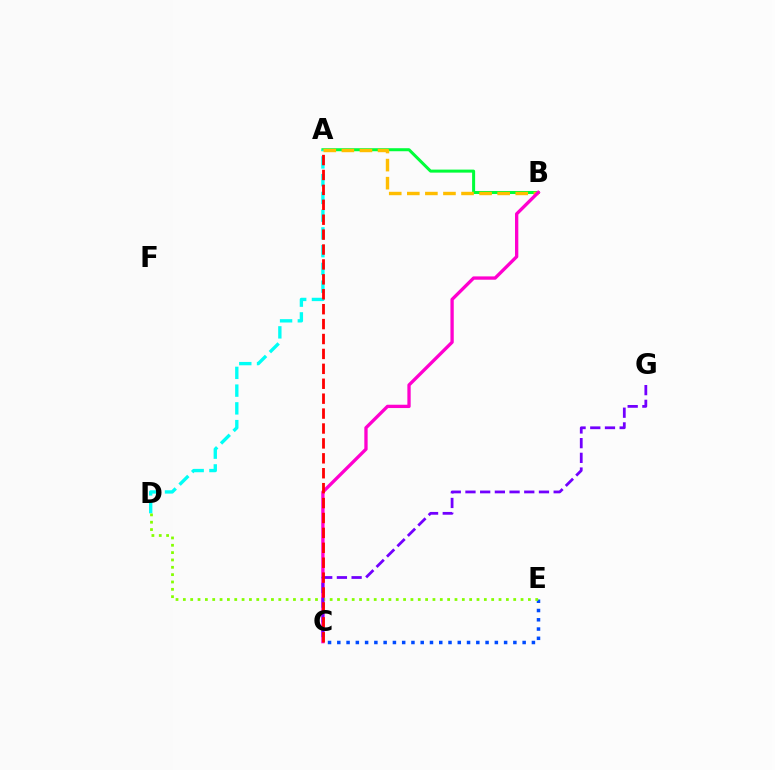{('C', 'E'): [{'color': '#004bff', 'line_style': 'dotted', 'thickness': 2.52}], ('A', 'B'): [{'color': '#00ff39', 'line_style': 'solid', 'thickness': 2.18}, {'color': '#ffbd00', 'line_style': 'dashed', 'thickness': 2.46}], ('A', 'D'): [{'color': '#00fff6', 'line_style': 'dashed', 'thickness': 2.41}], ('B', 'C'): [{'color': '#ff00cf', 'line_style': 'solid', 'thickness': 2.39}], ('D', 'E'): [{'color': '#84ff00', 'line_style': 'dotted', 'thickness': 1.99}], ('C', 'G'): [{'color': '#7200ff', 'line_style': 'dashed', 'thickness': 2.0}], ('A', 'C'): [{'color': '#ff0000', 'line_style': 'dashed', 'thickness': 2.03}]}